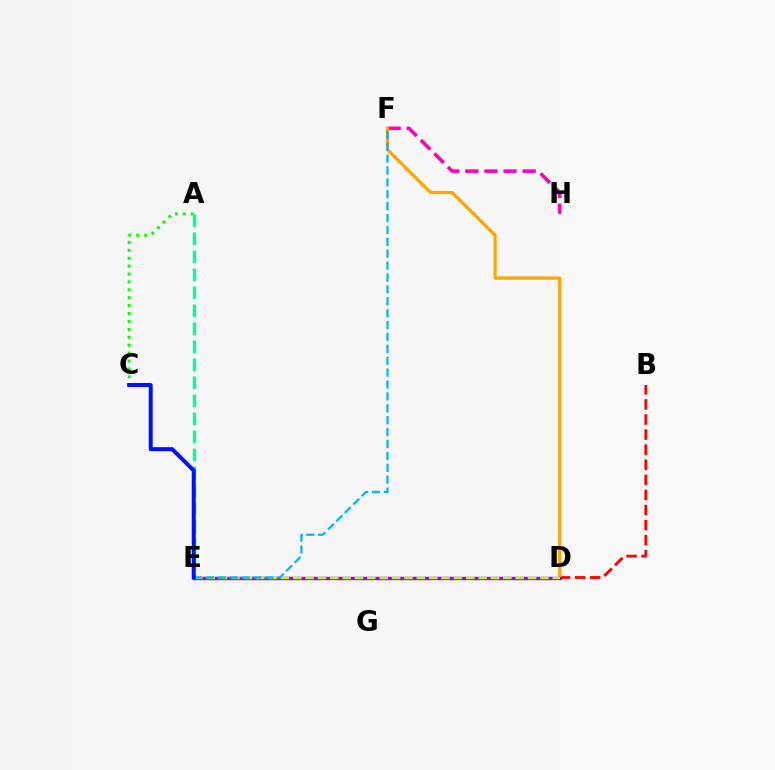{('A', 'C'): [{'color': '#08ff00', 'line_style': 'dotted', 'thickness': 2.15}], ('F', 'H'): [{'color': '#ff00bd', 'line_style': 'dashed', 'thickness': 2.59}], ('B', 'D'): [{'color': '#ff0000', 'line_style': 'dashed', 'thickness': 2.05}], ('D', 'F'): [{'color': '#ffa500', 'line_style': 'solid', 'thickness': 2.32}], ('D', 'E'): [{'color': '#9b00ff', 'line_style': 'solid', 'thickness': 2.46}, {'color': '#b3ff00', 'line_style': 'dashed', 'thickness': 1.68}], ('E', 'F'): [{'color': '#00b5ff', 'line_style': 'dashed', 'thickness': 1.62}], ('A', 'E'): [{'color': '#00ff9d', 'line_style': 'dashed', 'thickness': 2.45}], ('C', 'E'): [{'color': '#0010ff', 'line_style': 'solid', 'thickness': 2.88}]}